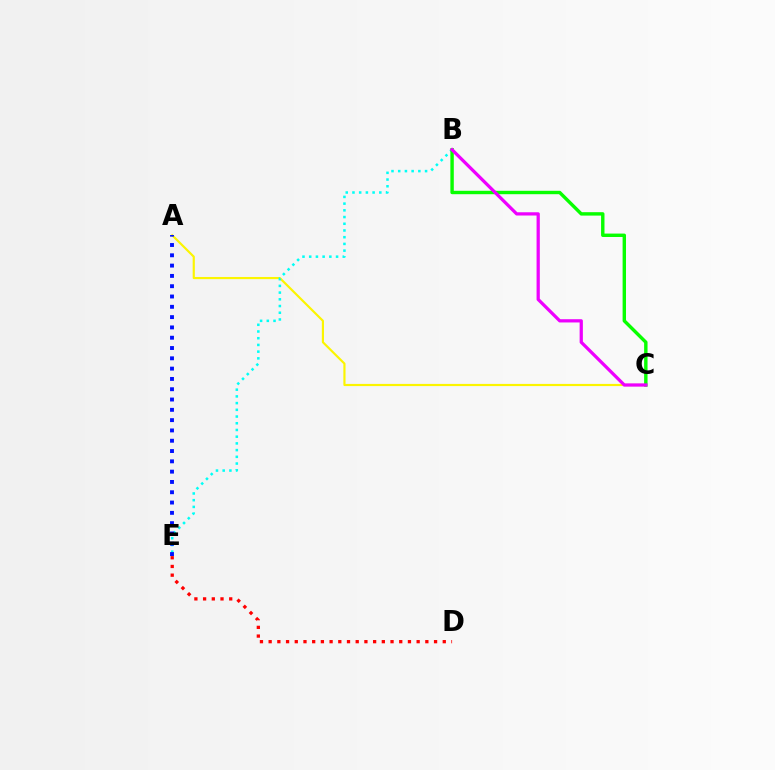{('A', 'C'): [{'color': '#fcf500', 'line_style': 'solid', 'thickness': 1.56}], ('B', 'E'): [{'color': '#00fff6', 'line_style': 'dotted', 'thickness': 1.82}], ('B', 'C'): [{'color': '#08ff00', 'line_style': 'solid', 'thickness': 2.45}, {'color': '#ee00ff', 'line_style': 'solid', 'thickness': 2.34}], ('A', 'E'): [{'color': '#0010ff', 'line_style': 'dotted', 'thickness': 2.8}], ('D', 'E'): [{'color': '#ff0000', 'line_style': 'dotted', 'thickness': 2.37}]}